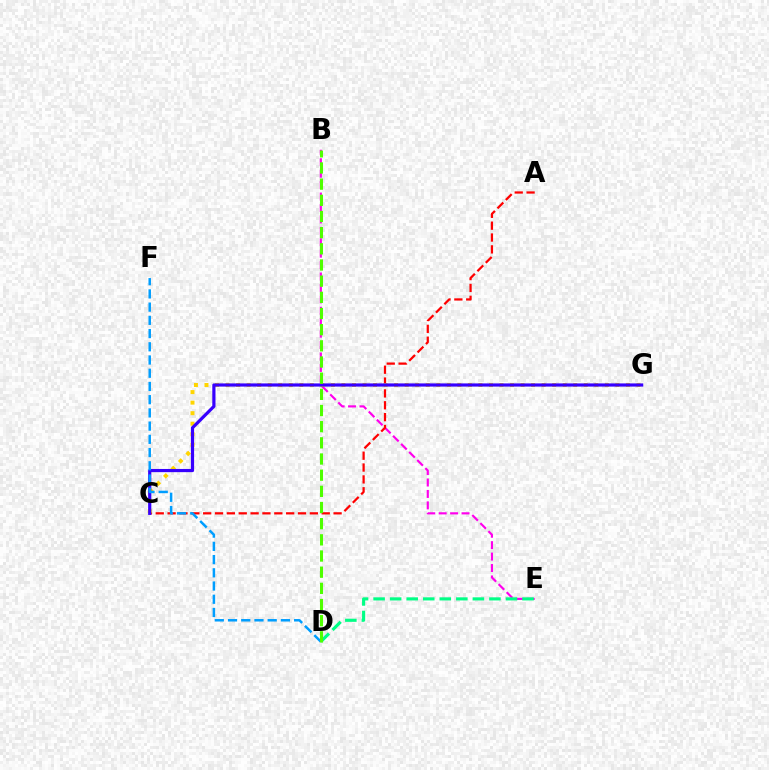{('B', 'E'): [{'color': '#ff00ed', 'line_style': 'dashed', 'thickness': 1.55}], ('A', 'C'): [{'color': '#ff0000', 'line_style': 'dashed', 'thickness': 1.61}], ('C', 'G'): [{'color': '#ffd500', 'line_style': 'dotted', 'thickness': 2.86}, {'color': '#3700ff', 'line_style': 'solid', 'thickness': 2.3}], ('D', 'E'): [{'color': '#00ff86', 'line_style': 'dashed', 'thickness': 2.25}], ('D', 'F'): [{'color': '#009eff', 'line_style': 'dashed', 'thickness': 1.8}], ('B', 'D'): [{'color': '#4fff00', 'line_style': 'dashed', 'thickness': 2.2}]}